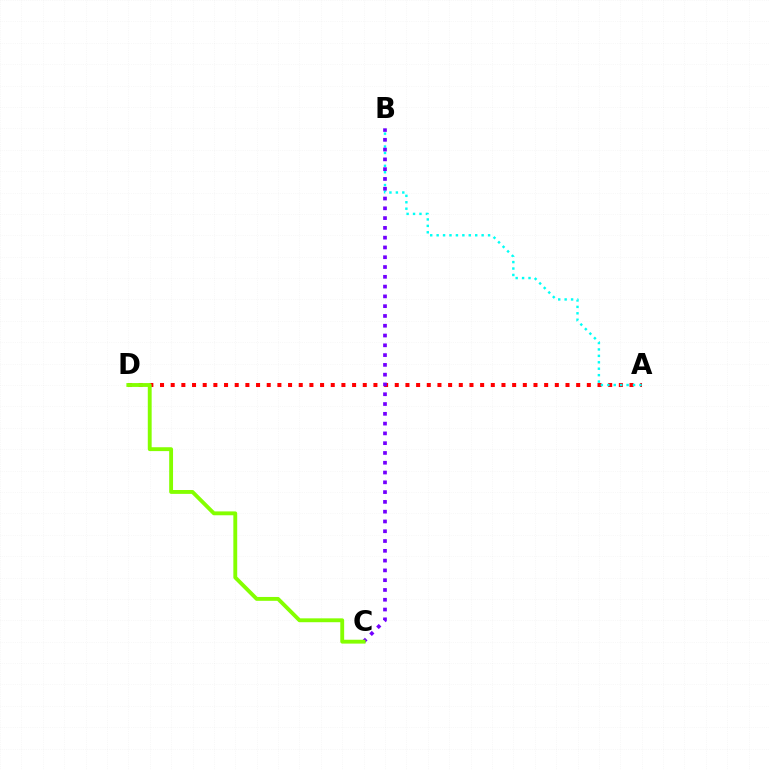{('A', 'D'): [{'color': '#ff0000', 'line_style': 'dotted', 'thickness': 2.9}], ('A', 'B'): [{'color': '#00fff6', 'line_style': 'dotted', 'thickness': 1.75}], ('B', 'C'): [{'color': '#7200ff', 'line_style': 'dotted', 'thickness': 2.66}], ('C', 'D'): [{'color': '#84ff00', 'line_style': 'solid', 'thickness': 2.78}]}